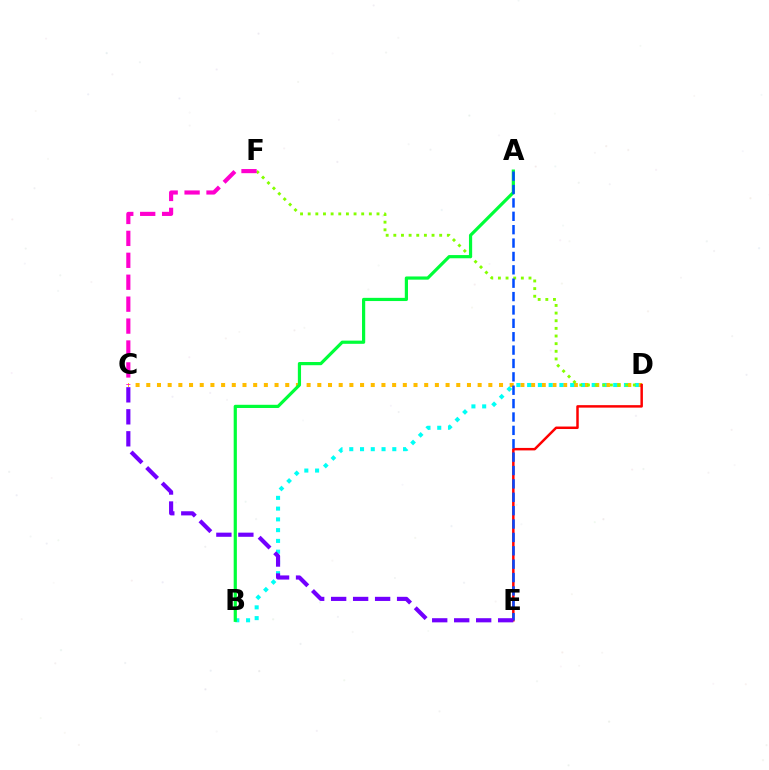{('C', 'D'): [{'color': '#ffbd00', 'line_style': 'dotted', 'thickness': 2.9}], ('B', 'D'): [{'color': '#00fff6', 'line_style': 'dotted', 'thickness': 2.92}], ('D', 'F'): [{'color': '#84ff00', 'line_style': 'dotted', 'thickness': 2.08}], ('C', 'F'): [{'color': '#ff00cf', 'line_style': 'dashed', 'thickness': 2.98}], ('D', 'E'): [{'color': '#ff0000', 'line_style': 'solid', 'thickness': 1.79}], ('A', 'B'): [{'color': '#00ff39', 'line_style': 'solid', 'thickness': 2.3}], ('A', 'E'): [{'color': '#004bff', 'line_style': 'dashed', 'thickness': 1.82}], ('C', 'E'): [{'color': '#7200ff', 'line_style': 'dashed', 'thickness': 2.99}]}